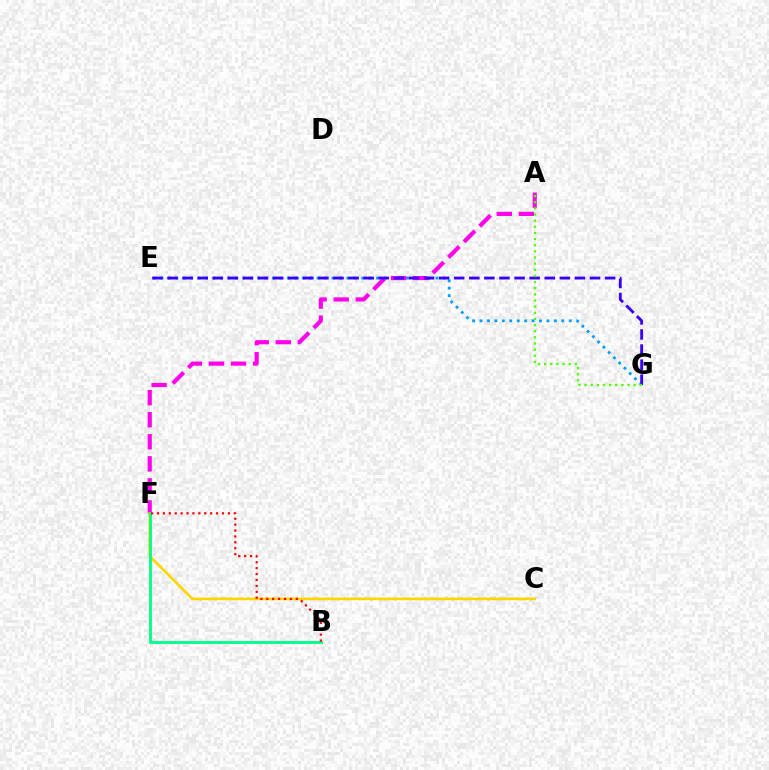{('E', 'G'): [{'color': '#009eff', 'line_style': 'dotted', 'thickness': 2.02}, {'color': '#3700ff', 'line_style': 'dashed', 'thickness': 2.05}], ('A', 'F'): [{'color': '#ff00ed', 'line_style': 'dashed', 'thickness': 3.0}], ('C', 'F'): [{'color': '#ffd500', 'line_style': 'solid', 'thickness': 1.92}], ('B', 'F'): [{'color': '#00ff86', 'line_style': 'solid', 'thickness': 2.04}, {'color': '#ff0000', 'line_style': 'dotted', 'thickness': 1.6}], ('A', 'G'): [{'color': '#4fff00', 'line_style': 'dotted', 'thickness': 1.67}]}